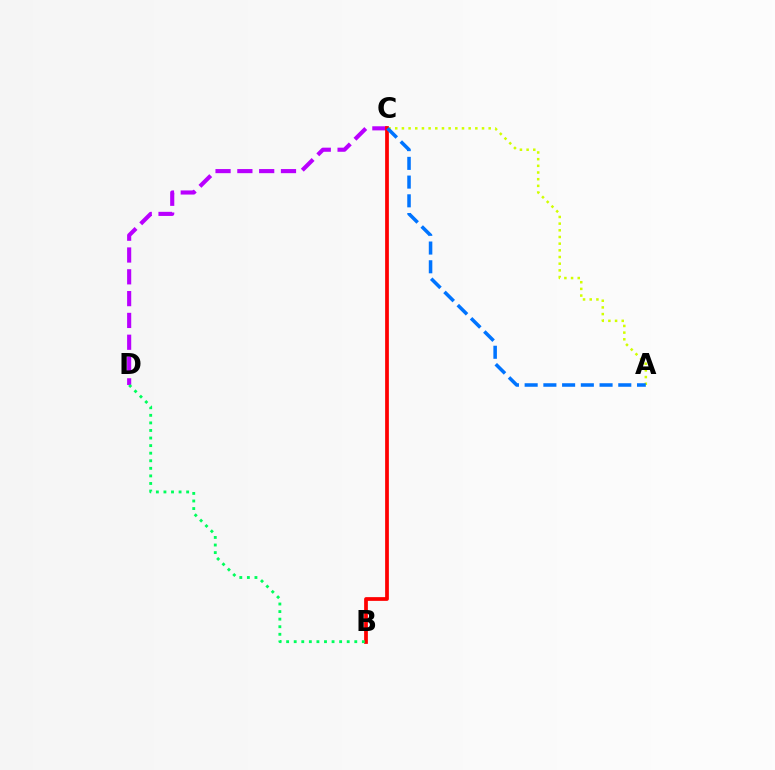{('C', 'D'): [{'color': '#b900ff', 'line_style': 'dashed', 'thickness': 2.96}], ('A', 'C'): [{'color': '#d1ff00', 'line_style': 'dotted', 'thickness': 1.81}, {'color': '#0074ff', 'line_style': 'dashed', 'thickness': 2.54}], ('B', 'C'): [{'color': '#ff0000', 'line_style': 'solid', 'thickness': 2.69}], ('B', 'D'): [{'color': '#00ff5c', 'line_style': 'dotted', 'thickness': 2.06}]}